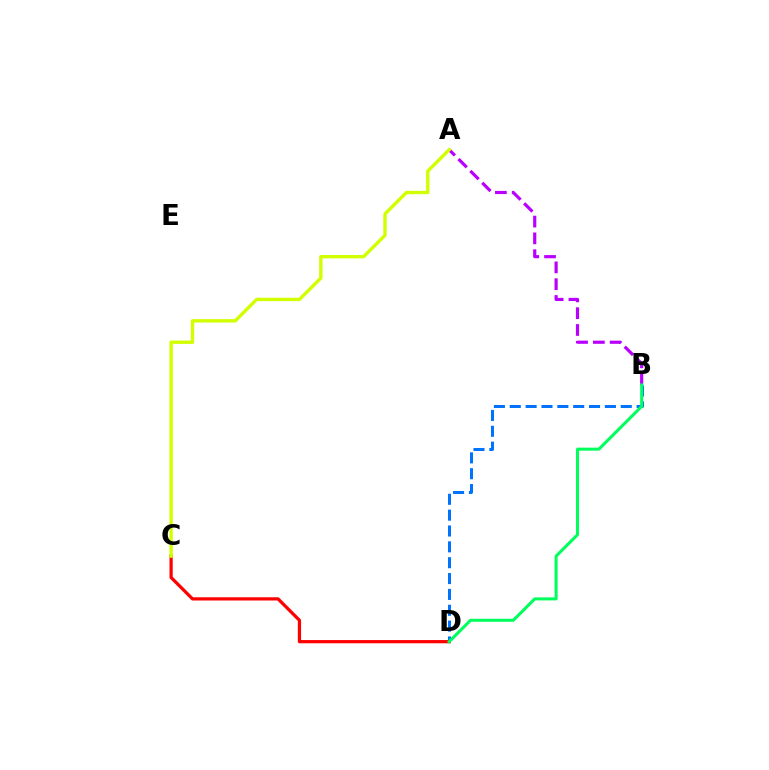{('A', 'B'): [{'color': '#b900ff', 'line_style': 'dashed', 'thickness': 2.28}], ('B', 'D'): [{'color': '#0074ff', 'line_style': 'dashed', 'thickness': 2.15}, {'color': '#00ff5c', 'line_style': 'solid', 'thickness': 2.18}], ('C', 'D'): [{'color': '#ff0000', 'line_style': 'solid', 'thickness': 2.33}], ('A', 'C'): [{'color': '#d1ff00', 'line_style': 'solid', 'thickness': 2.43}]}